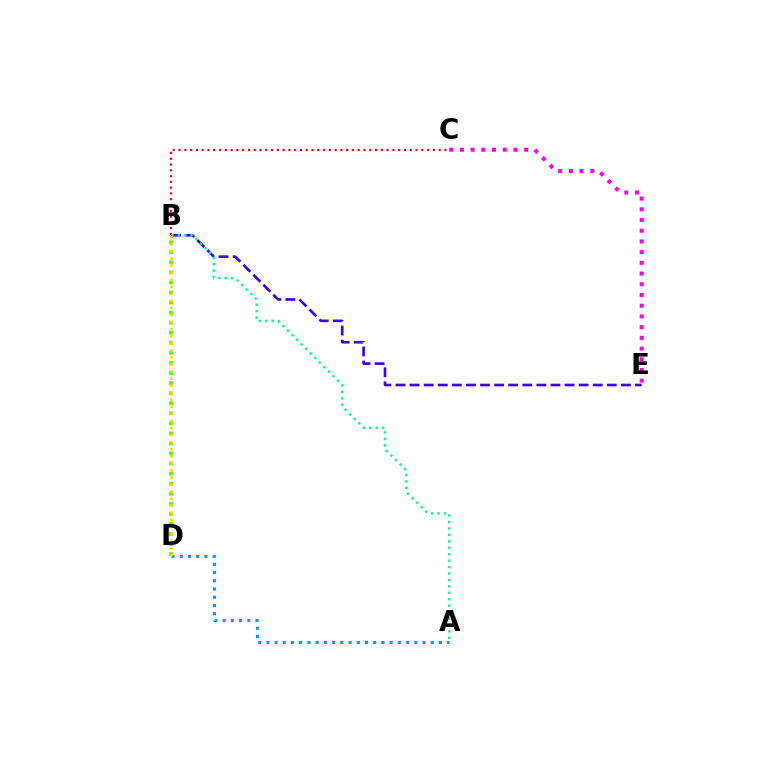{('B', 'D'): [{'color': '#4fff00', 'line_style': 'dotted', 'thickness': 2.73}, {'color': '#ffd500', 'line_style': 'dotted', 'thickness': 1.92}], ('B', 'C'): [{'color': '#ff0000', 'line_style': 'dotted', 'thickness': 1.57}], ('A', 'D'): [{'color': '#009eff', 'line_style': 'dotted', 'thickness': 2.23}], ('B', 'E'): [{'color': '#3700ff', 'line_style': 'dashed', 'thickness': 1.91}], ('C', 'E'): [{'color': '#ff00ed', 'line_style': 'dotted', 'thickness': 2.91}], ('A', 'B'): [{'color': '#00ff86', 'line_style': 'dotted', 'thickness': 1.75}]}